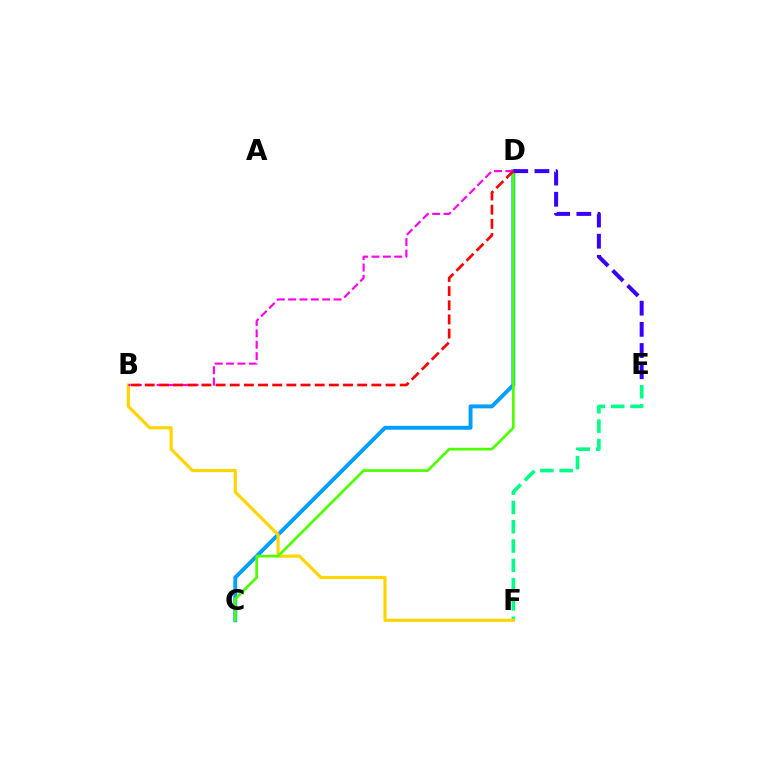{('E', 'F'): [{'color': '#00ff86', 'line_style': 'dashed', 'thickness': 2.62}], ('C', 'D'): [{'color': '#009eff', 'line_style': 'solid', 'thickness': 2.82}, {'color': '#4fff00', 'line_style': 'solid', 'thickness': 1.96}], ('B', 'F'): [{'color': '#ffd500', 'line_style': 'solid', 'thickness': 2.28}], ('B', 'D'): [{'color': '#ff00ed', 'line_style': 'dashed', 'thickness': 1.54}, {'color': '#ff0000', 'line_style': 'dashed', 'thickness': 1.92}], ('D', 'E'): [{'color': '#3700ff', 'line_style': 'dashed', 'thickness': 2.88}]}